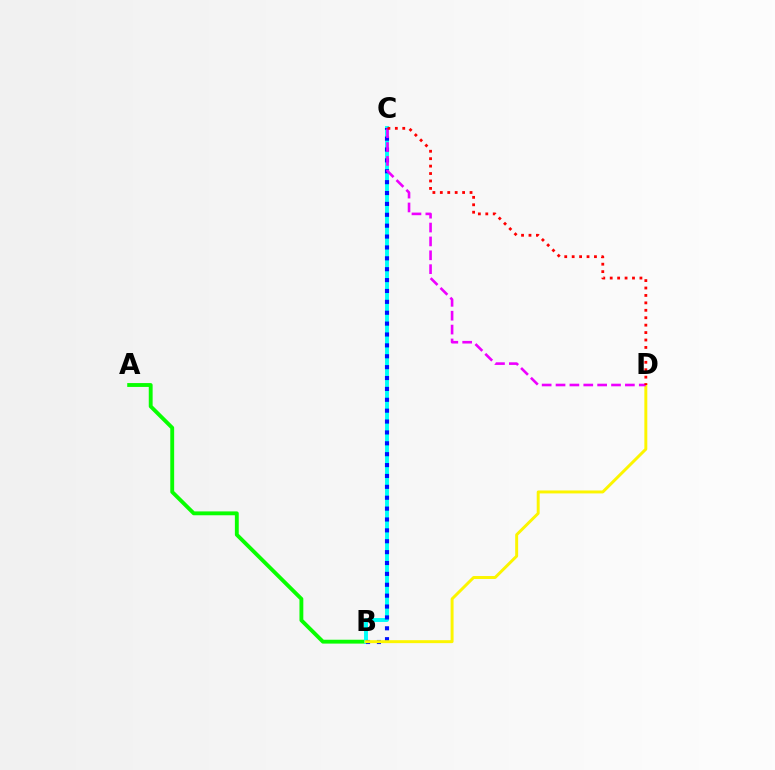{('A', 'B'): [{'color': '#08ff00', 'line_style': 'solid', 'thickness': 2.78}], ('B', 'C'): [{'color': '#00fff6', 'line_style': 'solid', 'thickness': 2.82}, {'color': '#0010ff', 'line_style': 'dotted', 'thickness': 2.96}], ('B', 'D'): [{'color': '#fcf500', 'line_style': 'solid', 'thickness': 2.13}], ('C', 'D'): [{'color': '#ee00ff', 'line_style': 'dashed', 'thickness': 1.88}, {'color': '#ff0000', 'line_style': 'dotted', 'thickness': 2.02}]}